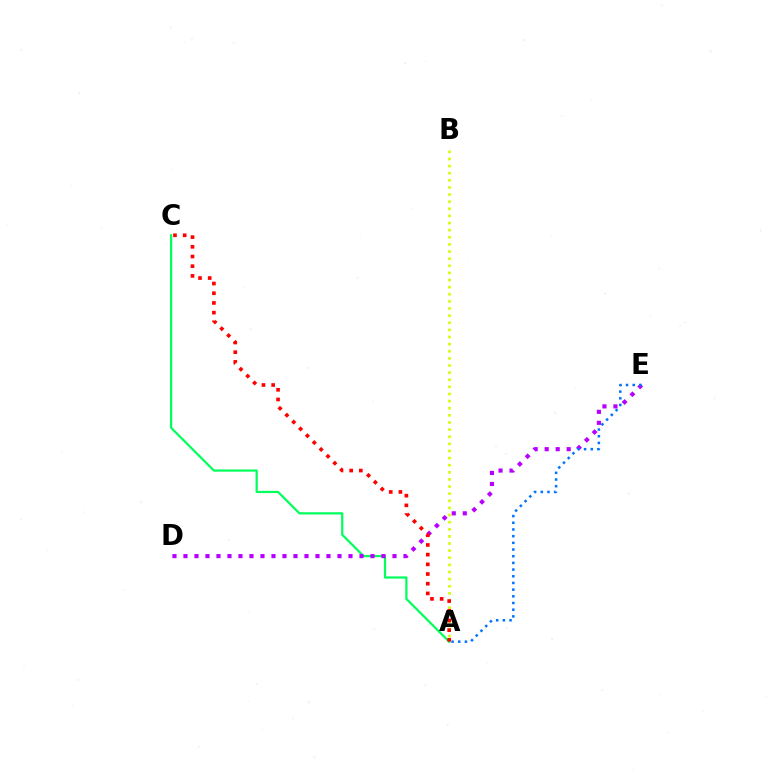{('A', 'B'): [{'color': '#d1ff00', 'line_style': 'dotted', 'thickness': 1.93}], ('A', 'C'): [{'color': '#00ff5c', 'line_style': 'solid', 'thickness': 1.59}, {'color': '#ff0000', 'line_style': 'dotted', 'thickness': 2.63}], ('D', 'E'): [{'color': '#b900ff', 'line_style': 'dotted', 'thickness': 2.99}], ('A', 'E'): [{'color': '#0074ff', 'line_style': 'dotted', 'thickness': 1.82}]}